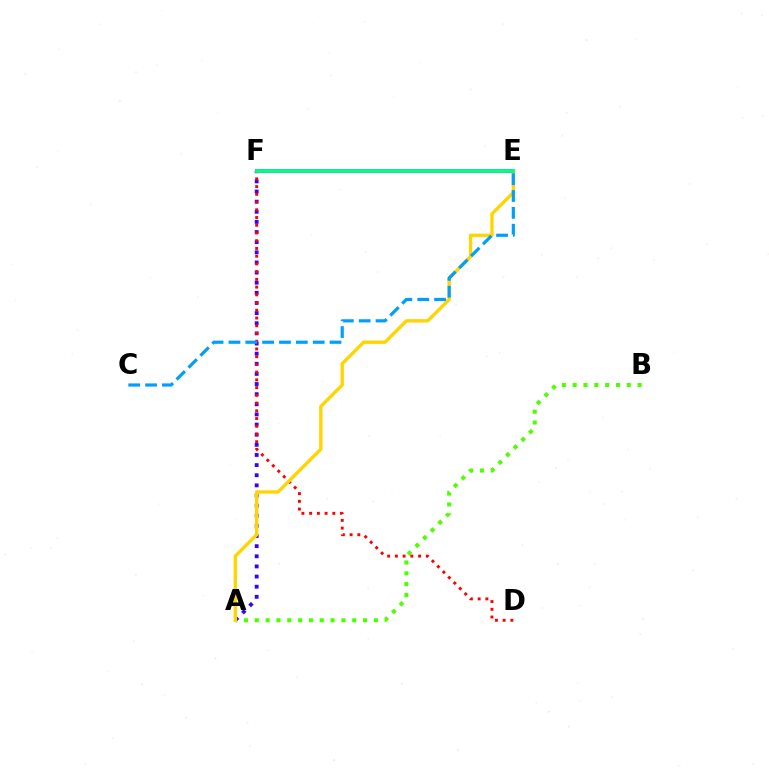{('A', 'F'): [{'color': '#3700ff', 'line_style': 'dotted', 'thickness': 2.75}], ('E', 'F'): [{'color': '#ff00ed', 'line_style': 'solid', 'thickness': 2.98}, {'color': '#00ff86', 'line_style': 'solid', 'thickness': 2.7}], ('A', 'B'): [{'color': '#4fff00', 'line_style': 'dotted', 'thickness': 2.94}], ('D', 'F'): [{'color': '#ff0000', 'line_style': 'dotted', 'thickness': 2.1}], ('A', 'E'): [{'color': '#ffd500', 'line_style': 'solid', 'thickness': 2.41}], ('C', 'E'): [{'color': '#009eff', 'line_style': 'dashed', 'thickness': 2.29}]}